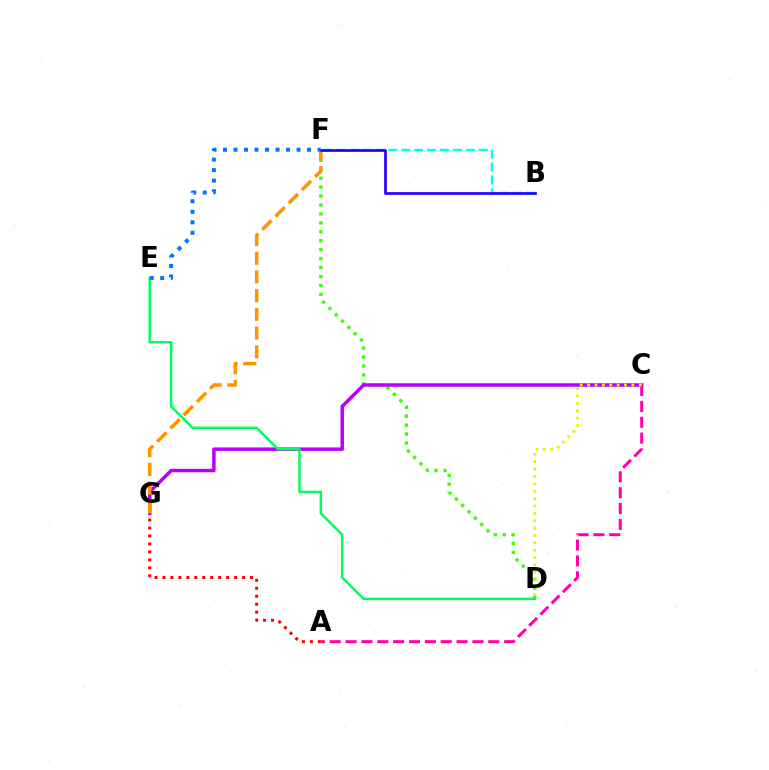{('D', 'F'): [{'color': '#3dff00', 'line_style': 'dotted', 'thickness': 2.43}], ('C', 'G'): [{'color': '#b900ff', 'line_style': 'solid', 'thickness': 2.52}], ('B', 'F'): [{'color': '#00fff6', 'line_style': 'dashed', 'thickness': 1.75}, {'color': '#2500ff', 'line_style': 'solid', 'thickness': 1.95}], ('A', 'C'): [{'color': '#ff00ac', 'line_style': 'dashed', 'thickness': 2.15}], ('C', 'D'): [{'color': '#d1ff00', 'line_style': 'dotted', 'thickness': 2.01}], ('A', 'G'): [{'color': '#ff0000', 'line_style': 'dotted', 'thickness': 2.16}], ('F', 'G'): [{'color': '#ff9400', 'line_style': 'dashed', 'thickness': 2.54}], ('D', 'E'): [{'color': '#00ff5c', 'line_style': 'solid', 'thickness': 1.77}], ('E', 'F'): [{'color': '#0074ff', 'line_style': 'dotted', 'thickness': 2.85}]}